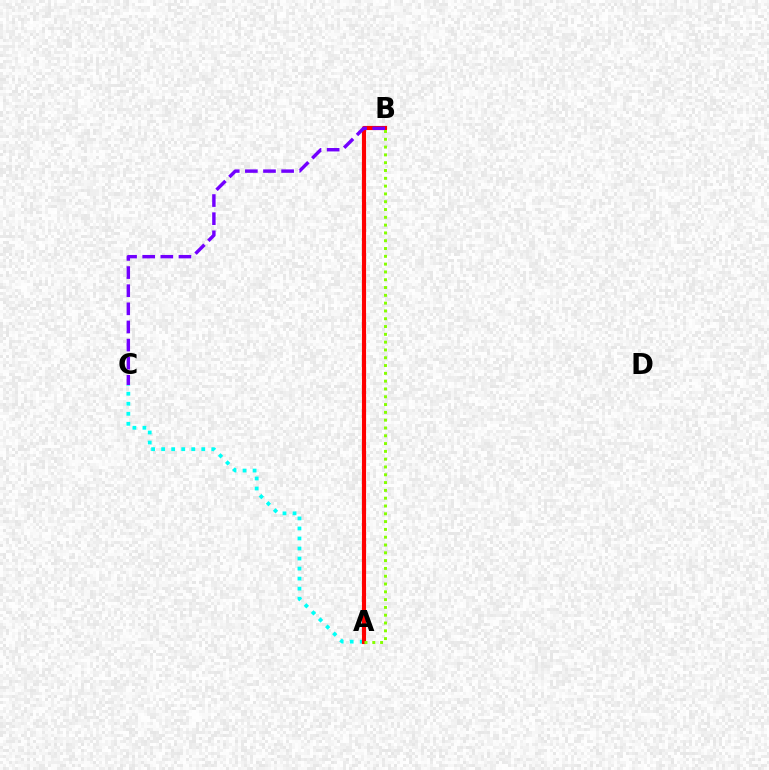{('A', 'C'): [{'color': '#00fff6', 'line_style': 'dotted', 'thickness': 2.72}], ('A', 'B'): [{'color': '#ff0000', 'line_style': 'solid', 'thickness': 2.98}, {'color': '#84ff00', 'line_style': 'dotted', 'thickness': 2.12}], ('B', 'C'): [{'color': '#7200ff', 'line_style': 'dashed', 'thickness': 2.46}]}